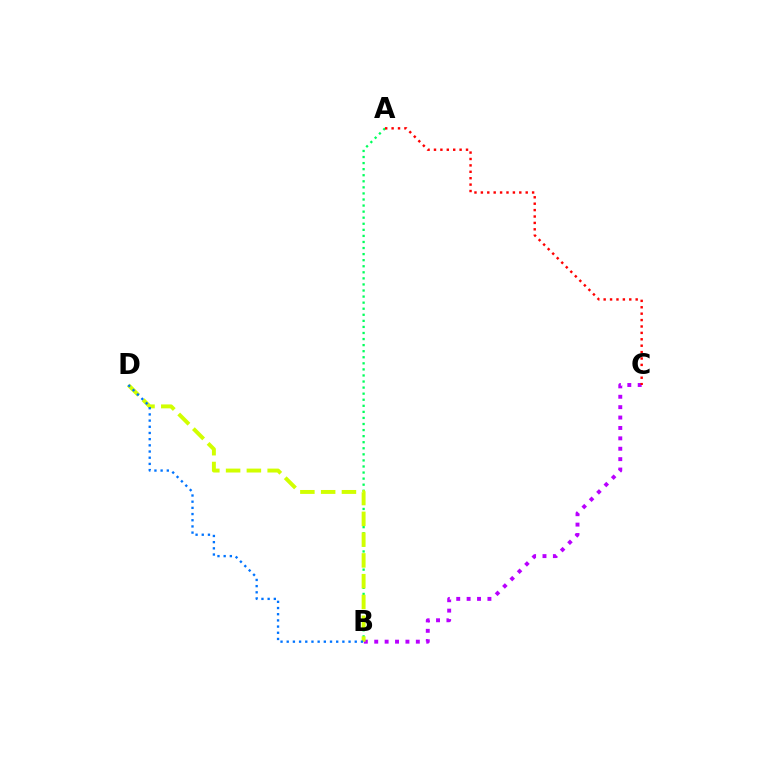{('A', 'B'): [{'color': '#00ff5c', 'line_style': 'dotted', 'thickness': 1.65}], ('B', 'C'): [{'color': '#b900ff', 'line_style': 'dotted', 'thickness': 2.82}], ('A', 'C'): [{'color': '#ff0000', 'line_style': 'dotted', 'thickness': 1.74}], ('B', 'D'): [{'color': '#d1ff00', 'line_style': 'dashed', 'thickness': 2.82}, {'color': '#0074ff', 'line_style': 'dotted', 'thickness': 1.68}]}